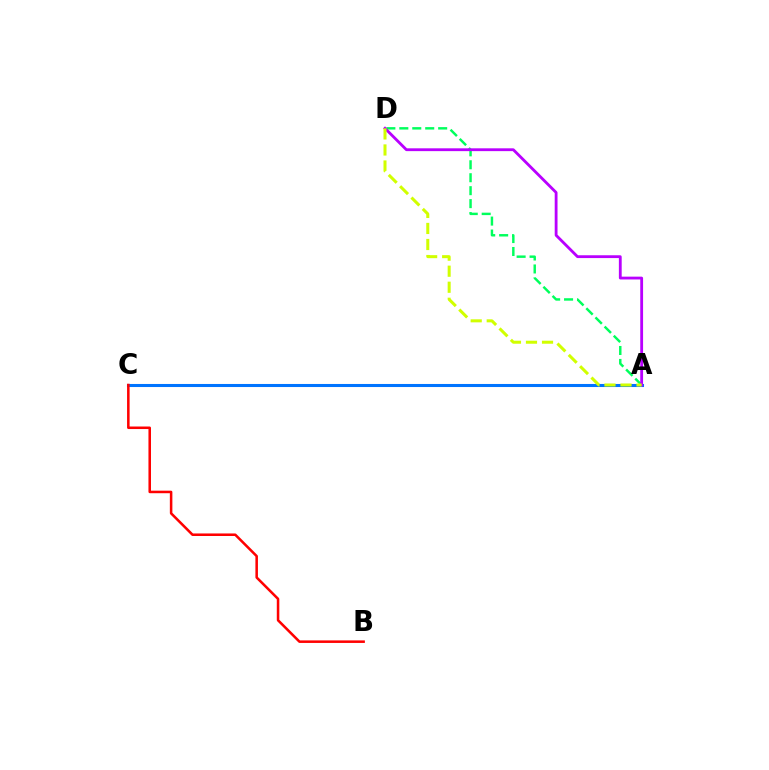{('A', 'C'): [{'color': '#0074ff', 'line_style': 'solid', 'thickness': 2.21}], ('B', 'C'): [{'color': '#ff0000', 'line_style': 'solid', 'thickness': 1.83}], ('A', 'D'): [{'color': '#00ff5c', 'line_style': 'dashed', 'thickness': 1.76}, {'color': '#b900ff', 'line_style': 'solid', 'thickness': 2.03}, {'color': '#d1ff00', 'line_style': 'dashed', 'thickness': 2.18}]}